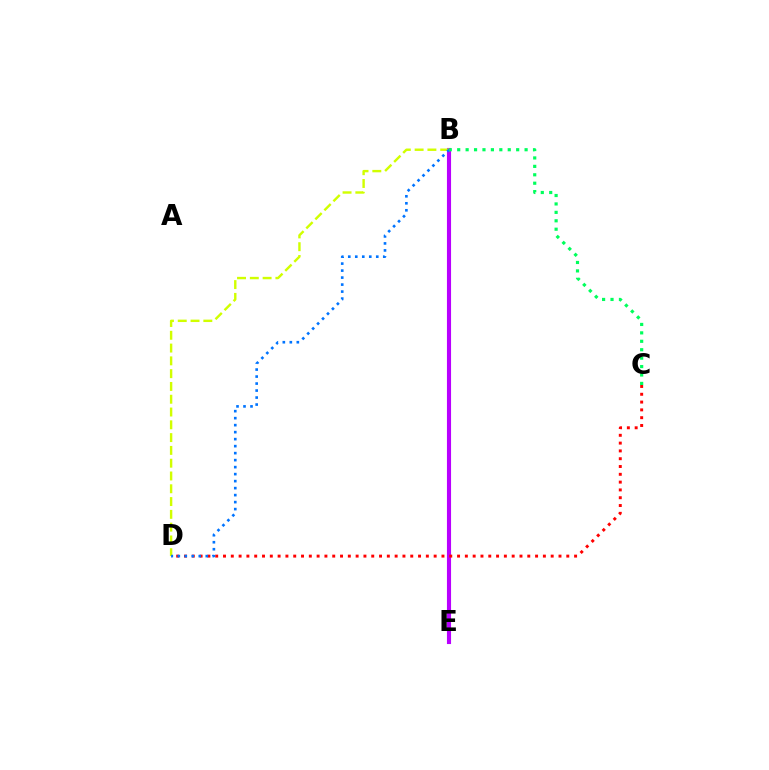{('B', 'E'): [{'color': '#b900ff', 'line_style': 'solid', 'thickness': 2.96}], ('C', 'D'): [{'color': '#ff0000', 'line_style': 'dotted', 'thickness': 2.12}], ('B', 'D'): [{'color': '#d1ff00', 'line_style': 'dashed', 'thickness': 1.74}, {'color': '#0074ff', 'line_style': 'dotted', 'thickness': 1.9}], ('B', 'C'): [{'color': '#00ff5c', 'line_style': 'dotted', 'thickness': 2.29}]}